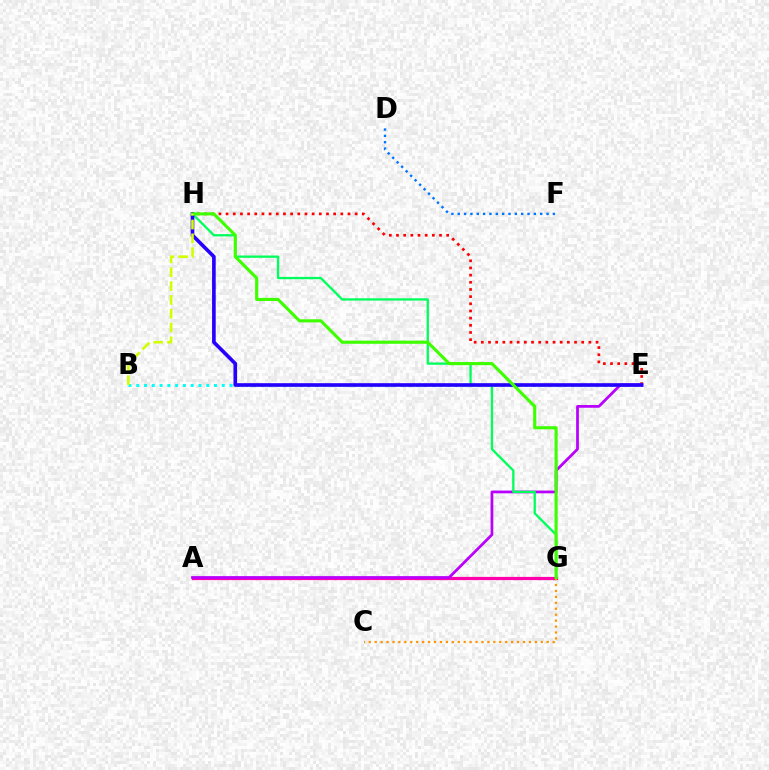{('A', 'G'): [{'color': '#ff00ac', 'line_style': 'solid', 'thickness': 2.31}], ('E', 'H'): [{'color': '#ff0000', 'line_style': 'dotted', 'thickness': 1.95}, {'color': '#2500ff', 'line_style': 'solid', 'thickness': 2.62}], ('B', 'E'): [{'color': '#00fff6', 'line_style': 'dotted', 'thickness': 2.11}], ('D', 'F'): [{'color': '#0074ff', 'line_style': 'dotted', 'thickness': 1.72}], ('C', 'G'): [{'color': '#ff9400', 'line_style': 'dotted', 'thickness': 1.61}], ('A', 'E'): [{'color': '#b900ff', 'line_style': 'solid', 'thickness': 1.97}], ('G', 'H'): [{'color': '#00ff5c', 'line_style': 'solid', 'thickness': 1.67}, {'color': '#3dff00', 'line_style': 'solid', 'thickness': 2.25}], ('B', 'H'): [{'color': '#d1ff00', 'line_style': 'dashed', 'thickness': 1.88}]}